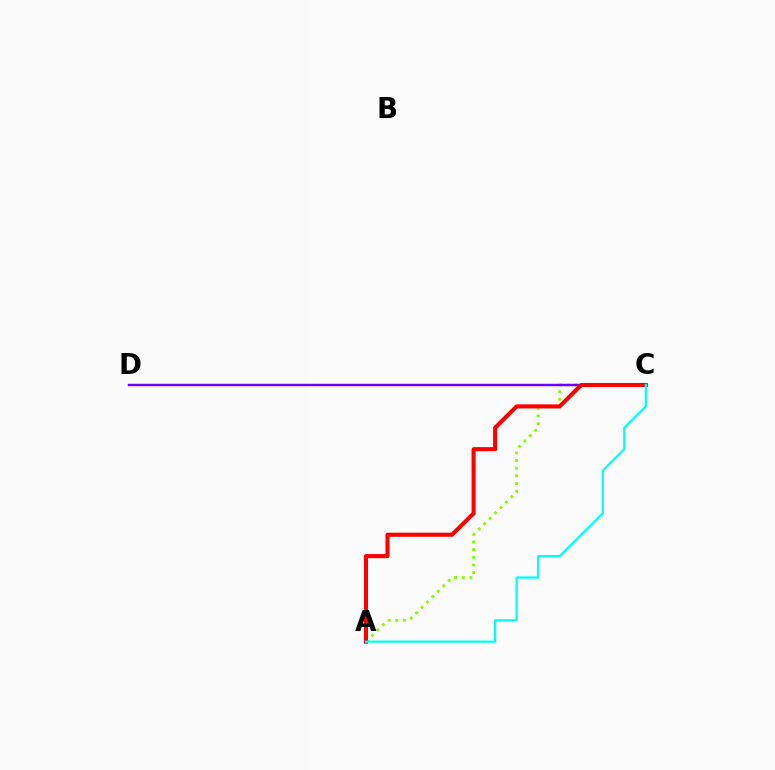{('A', 'C'): [{'color': '#84ff00', 'line_style': 'dotted', 'thickness': 2.08}, {'color': '#ff0000', 'line_style': 'solid', 'thickness': 2.94}, {'color': '#00fff6', 'line_style': 'solid', 'thickness': 1.61}], ('C', 'D'): [{'color': '#7200ff', 'line_style': 'solid', 'thickness': 1.76}]}